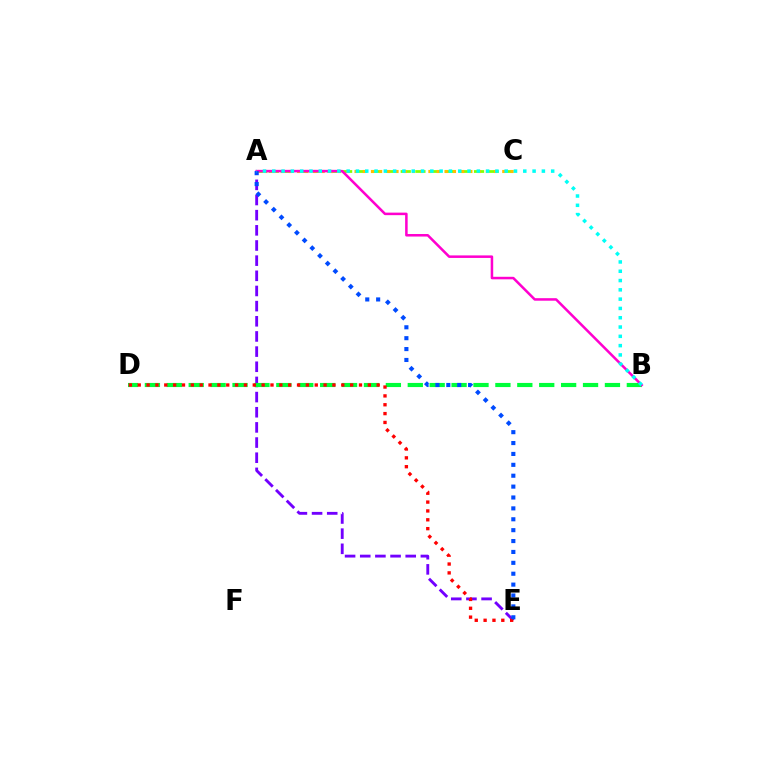{('A', 'C'): [{'color': '#84ff00', 'line_style': 'dashed', 'thickness': 1.99}, {'color': '#ffbd00', 'line_style': 'dotted', 'thickness': 2.23}], ('A', 'E'): [{'color': '#7200ff', 'line_style': 'dashed', 'thickness': 2.06}, {'color': '#004bff', 'line_style': 'dotted', 'thickness': 2.96}], ('B', 'D'): [{'color': '#00ff39', 'line_style': 'dashed', 'thickness': 2.98}], ('A', 'B'): [{'color': '#ff00cf', 'line_style': 'solid', 'thickness': 1.82}, {'color': '#00fff6', 'line_style': 'dotted', 'thickness': 2.53}], ('D', 'E'): [{'color': '#ff0000', 'line_style': 'dotted', 'thickness': 2.4}]}